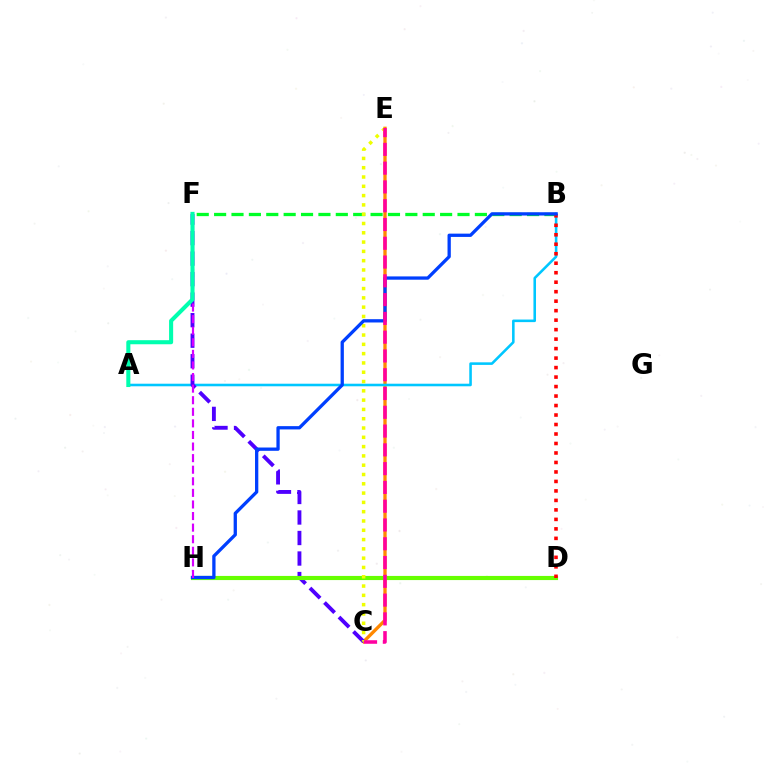{('C', 'E'): [{'color': '#ff8800', 'line_style': 'solid', 'thickness': 2.4}, {'color': '#eeff00', 'line_style': 'dotted', 'thickness': 2.53}, {'color': '#ff00a0', 'line_style': 'dashed', 'thickness': 2.55}], ('A', 'B'): [{'color': '#00c7ff', 'line_style': 'solid', 'thickness': 1.85}], ('C', 'F'): [{'color': '#4f00ff', 'line_style': 'dashed', 'thickness': 2.79}], ('B', 'F'): [{'color': '#00ff27', 'line_style': 'dashed', 'thickness': 2.36}], ('D', 'H'): [{'color': '#66ff00', 'line_style': 'solid', 'thickness': 2.98}], ('B', 'D'): [{'color': '#ff0000', 'line_style': 'dotted', 'thickness': 2.58}], ('B', 'H'): [{'color': '#003fff', 'line_style': 'solid', 'thickness': 2.37}], ('F', 'H'): [{'color': '#d600ff', 'line_style': 'dashed', 'thickness': 1.57}], ('A', 'F'): [{'color': '#00ffaf', 'line_style': 'solid', 'thickness': 2.93}]}